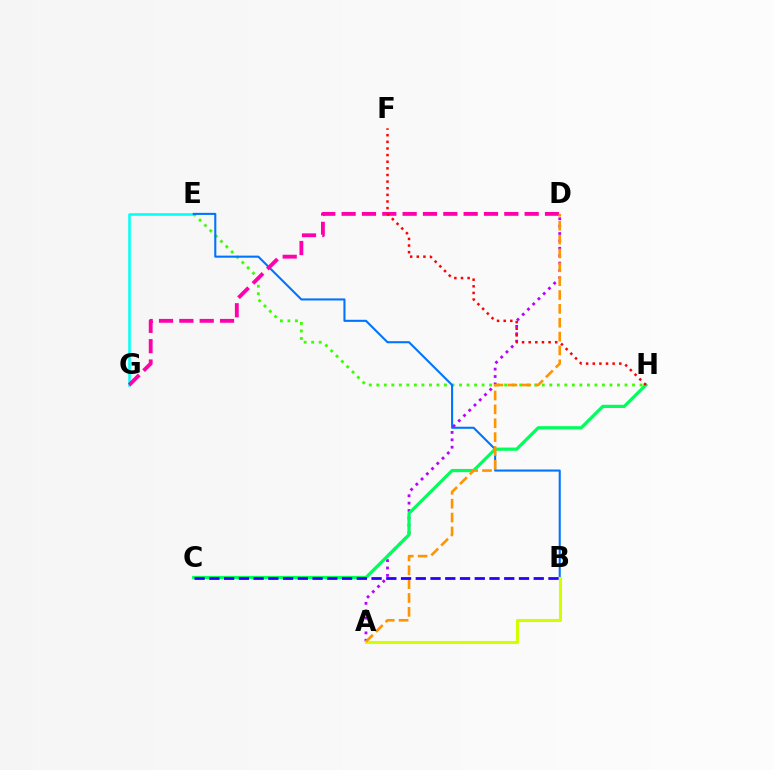{('E', 'G'): [{'color': '#00fff6', 'line_style': 'solid', 'thickness': 1.84}], ('E', 'H'): [{'color': '#3dff00', 'line_style': 'dotted', 'thickness': 2.04}], ('B', 'E'): [{'color': '#0074ff', 'line_style': 'solid', 'thickness': 1.5}], ('A', 'D'): [{'color': '#b900ff', 'line_style': 'dotted', 'thickness': 2.01}, {'color': '#ff9400', 'line_style': 'dashed', 'thickness': 1.88}], ('A', 'B'): [{'color': '#d1ff00', 'line_style': 'solid', 'thickness': 2.24}], ('C', 'H'): [{'color': '#00ff5c', 'line_style': 'solid', 'thickness': 2.31}], ('D', 'G'): [{'color': '#ff00ac', 'line_style': 'dashed', 'thickness': 2.76}], ('F', 'H'): [{'color': '#ff0000', 'line_style': 'dotted', 'thickness': 1.8}], ('B', 'C'): [{'color': '#2500ff', 'line_style': 'dashed', 'thickness': 2.0}]}